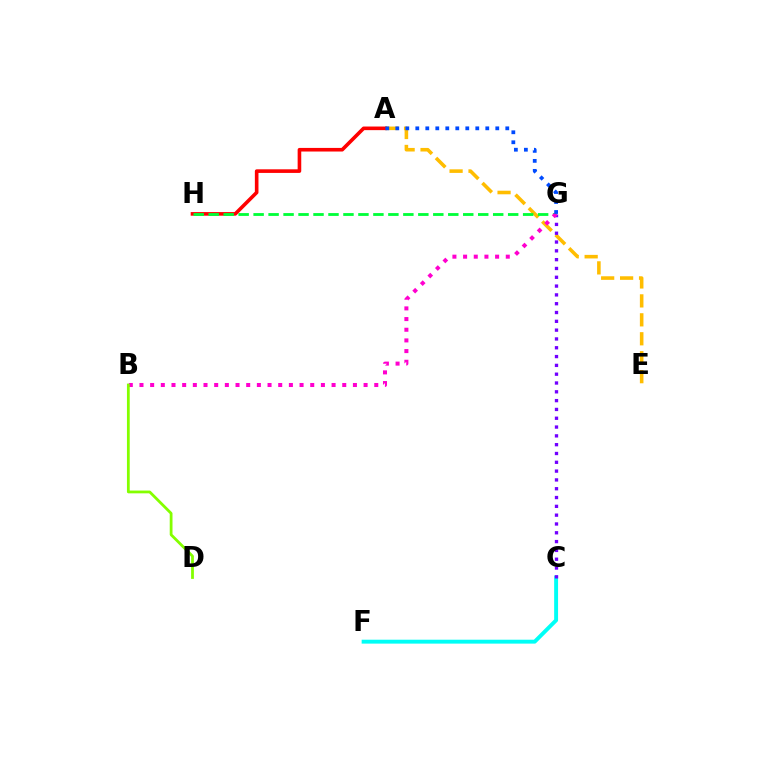{('A', 'E'): [{'color': '#ffbd00', 'line_style': 'dashed', 'thickness': 2.57}], ('A', 'H'): [{'color': '#ff0000', 'line_style': 'solid', 'thickness': 2.6}], ('G', 'H'): [{'color': '#00ff39', 'line_style': 'dashed', 'thickness': 2.03}], ('C', 'F'): [{'color': '#00fff6', 'line_style': 'solid', 'thickness': 2.82}], ('C', 'G'): [{'color': '#7200ff', 'line_style': 'dotted', 'thickness': 2.39}], ('B', 'G'): [{'color': '#ff00cf', 'line_style': 'dotted', 'thickness': 2.9}], ('B', 'D'): [{'color': '#84ff00', 'line_style': 'solid', 'thickness': 2.0}], ('A', 'G'): [{'color': '#004bff', 'line_style': 'dotted', 'thickness': 2.72}]}